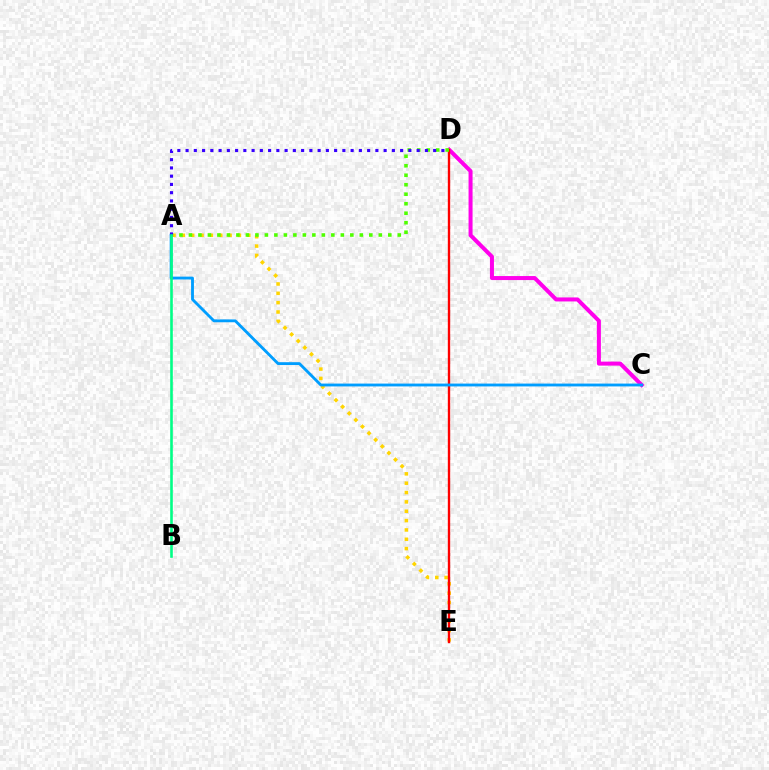{('C', 'D'): [{'color': '#ff00ed', 'line_style': 'solid', 'thickness': 2.89}], ('A', 'E'): [{'color': '#ffd500', 'line_style': 'dotted', 'thickness': 2.54}], ('D', 'E'): [{'color': '#ff0000', 'line_style': 'solid', 'thickness': 1.71}], ('A', 'D'): [{'color': '#4fff00', 'line_style': 'dotted', 'thickness': 2.58}, {'color': '#3700ff', 'line_style': 'dotted', 'thickness': 2.24}], ('A', 'C'): [{'color': '#009eff', 'line_style': 'solid', 'thickness': 2.05}], ('A', 'B'): [{'color': '#00ff86', 'line_style': 'solid', 'thickness': 1.87}]}